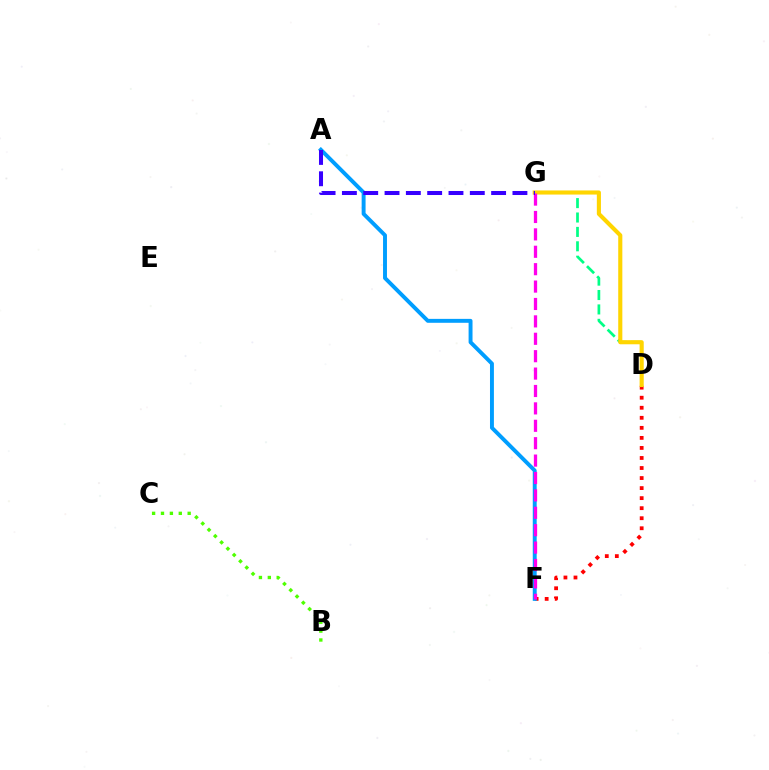{('D', 'F'): [{'color': '#ff0000', 'line_style': 'dotted', 'thickness': 2.73}], ('A', 'F'): [{'color': '#009eff', 'line_style': 'solid', 'thickness': 2.82}], ('D', 'G'): [{'color': '#00ff86', 'line_style': 'dashed', 'thickness': 1.96}, {'color': '#ffd500', 'line_style': 'solid', 'thickness': 2.96}], ('F', 'G'): [{'color': '#ff00ed', 'line_style': 'dashed', 'thickness': 2.36}], ('A', 'G'): [{'color': '#3700ff', 'line_style': 'dashed', 'thickness': 2.9}], ('B', 'C'): [{'color': '#4fff00', 'line_style': 'dotted', 'thickness': 2.42}]}